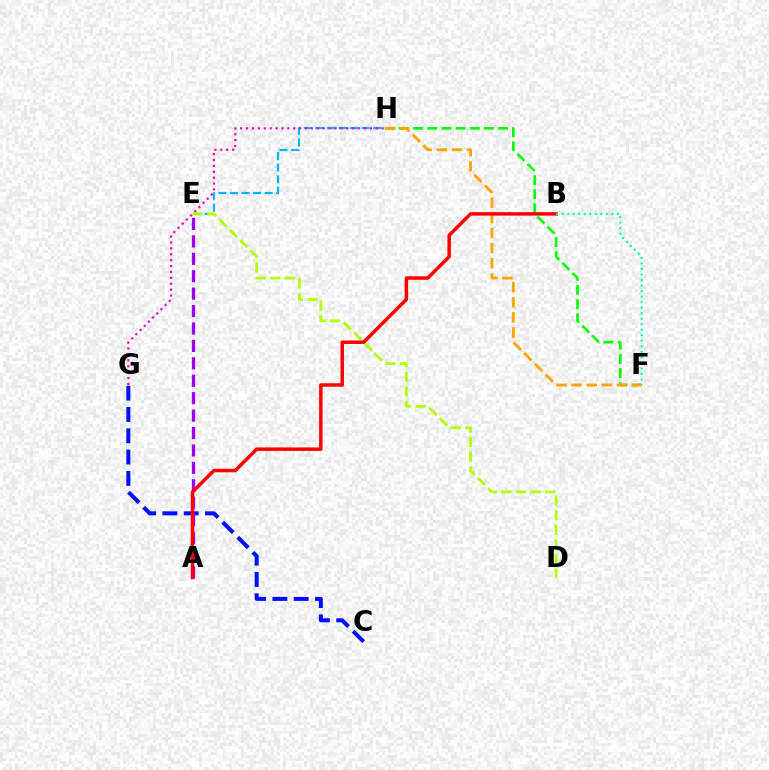{('C', 'G'): [{'color': '#0010ff', 'line_style': 'dashed', 'thickness': 2.9}], ('F', 'H'): [{'color': '#08ff00', 'line_style': 'dashed', 'thickness': 1.93}, {'color': '#ffa500', 'line_style': 'dashed', 'thickness': 2.05}], ('E', 'H'): [{'color': '#00b5ff', 'line_style': 'dashed', 'thickness': 1.57}], ('A', 'E'): [{'color': '#9b00ff', 'line_style': 'dashed', 'thickness': 2.37}], ('D', 'E'): [{'color': '#b3ff00', 'line_style': 'dashed', 'thickness': 1.99}], ('A', 'B'): [{'color': '#ff0000', 'line_style': 'solid', 'thickness': 2.51}], ('B', 'F'): [{'color': '#00ff9d', 'line_style': 'dotted', 'thickness': 1.5}], ('G', 'H'): [{'color': '#ff00bd', 'line_style': 'dotted', 'thickness': 1.6}]}